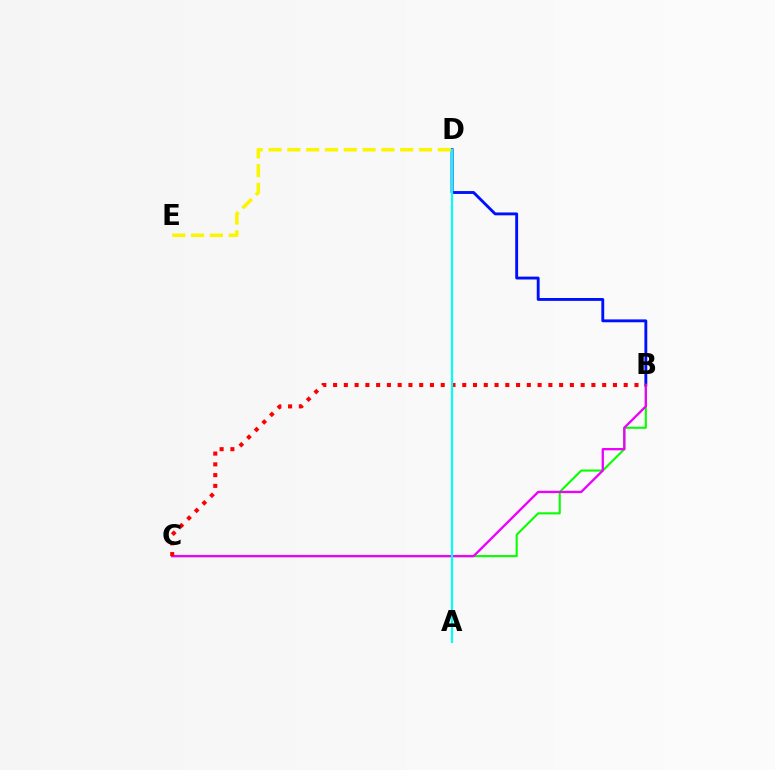{('B', 'C'): [{'color': '#08ff00', 'line_style': 'solid', 'thickness': 1.51}, {'color': '#ee00ff', 'line_style': 'solid', 'thickness': 1.67}, {'color': '#ff0000', 'line_style': 'dotted', 'thickness': 2.92}], ('B', 'D'): [{'color': '#0010ff', 'line_style': 'solid', 'thickness': 2.07}], ('D', 'E'): [{'color': '#fcf500', 'line_style': 'dashed', 'thickness': 2.55}], ('A', 'D'): [{'color': '#00fff6', 'line_style': 'solid', 'thickness': 1.58}]}